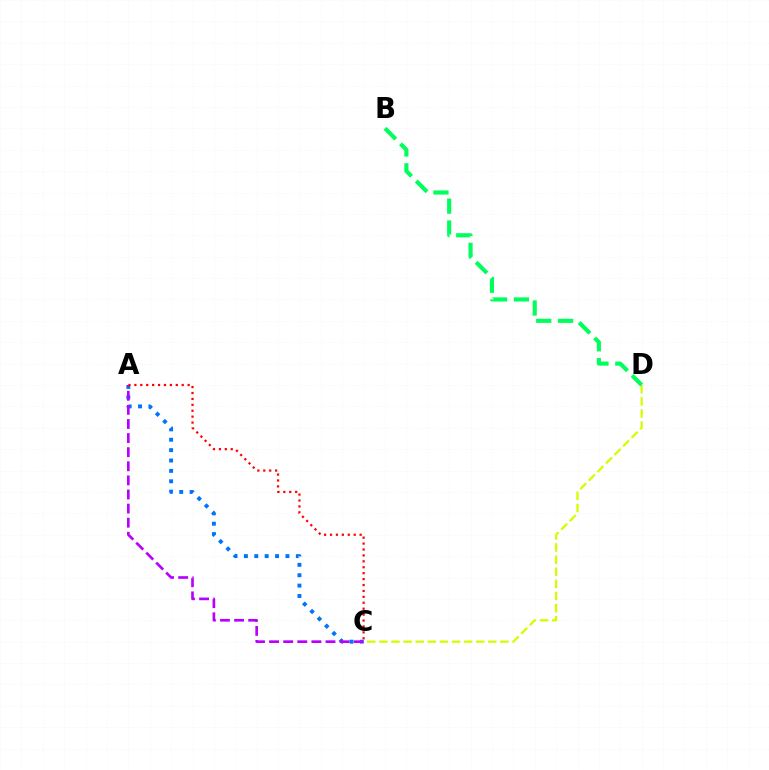{('C', 'D'): [{'color': '#d1ff00', 'line_style': 'dashed', 'thickness': 1.65}], ('A', 'C'): [{'color': '#0074ff', 'line_style': 'dotted', 'thickness': 2.82}, {'color': '#b900ff', 'line_style': 'dashed', 'thickness': 1.92}, {'color': '#ff0000', 'line_style': 'dotted', 'thickness': 1.61}], ('B', 'D'): [{'color': '#00ff5c', 'line_style': 'dashed', 'thickness': 2.97}]}